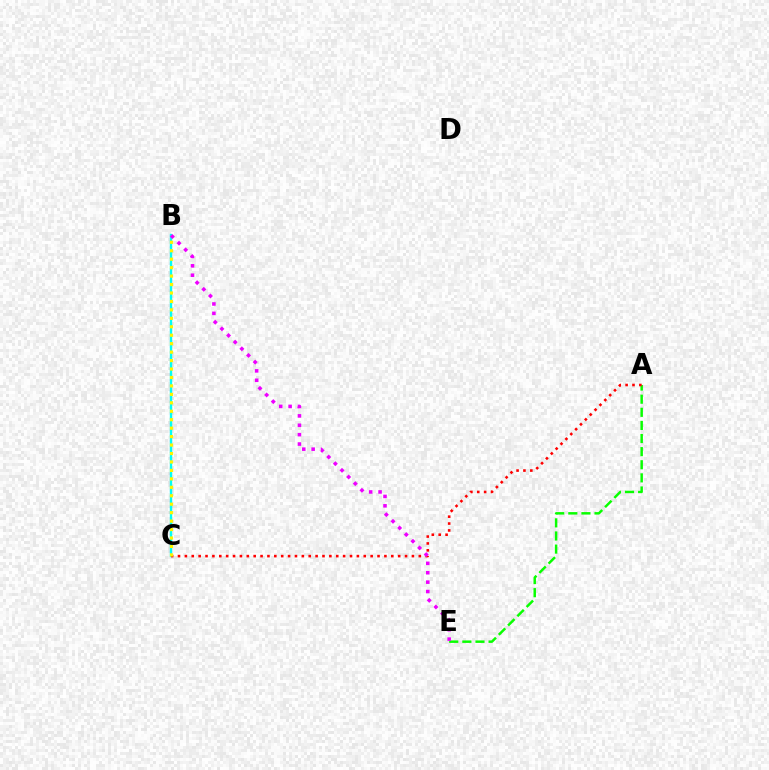{('B', 'C'): [{'color': '#0010ff', 'line_style': 'dotted', 'thickness': 1.5}, {'color': '#00fff6', 'line_style': 'solid', 'thickness': 1.7}, {'color': '#fcf500', 'line_style': 'dotted', 'thickness': 2.3}], ('A', 'E'): [{'color': '#08ff00', 'line_style': 'dashed', 'thickness': 1.78}], ('A', 'C'): [{'color': '#ff0000', 'line_style': 'dotted', 'thickness': 1.87}], ('B', 'E'): [{'color': '#ee00ff', 'line_style': 'dotted', 'thickness': 2.55}]}